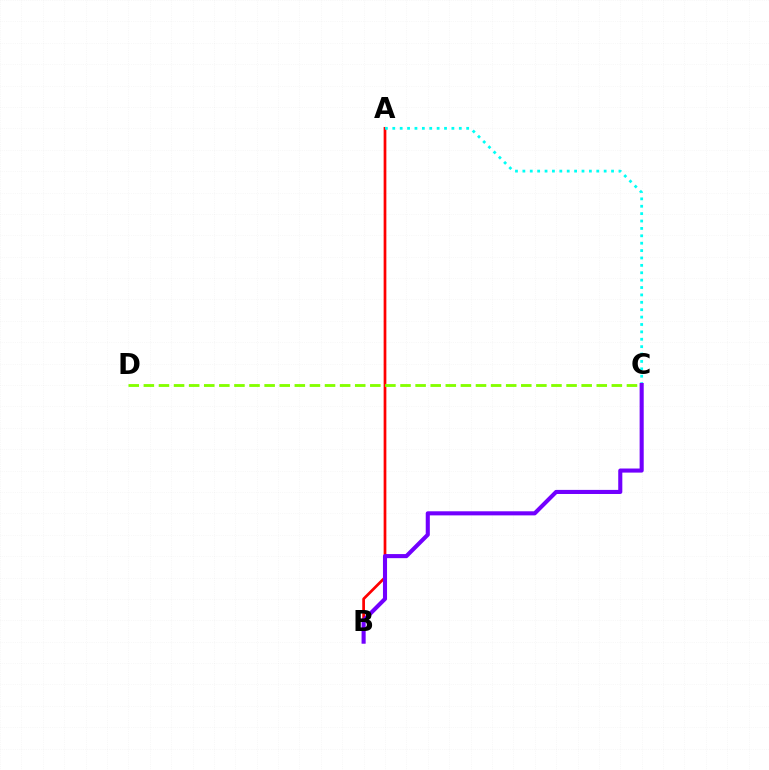{('A', 'B'): [{'color': '#ff0000', 'line_style': 'solid', 'thickness': 1.96}], ('A', 'C'): [{'color': '#00fff6', 'line_style': 'dotted', 'thickness': 2.01}], ('C', 'D'): [{'color': '#84ff00', 'line_style': 'dashed', 'thickness': 2.05}], ('B', 'C'): [{'color': '#7200ff', 'line_style': 'solid', 'thickness': 2.94}]}